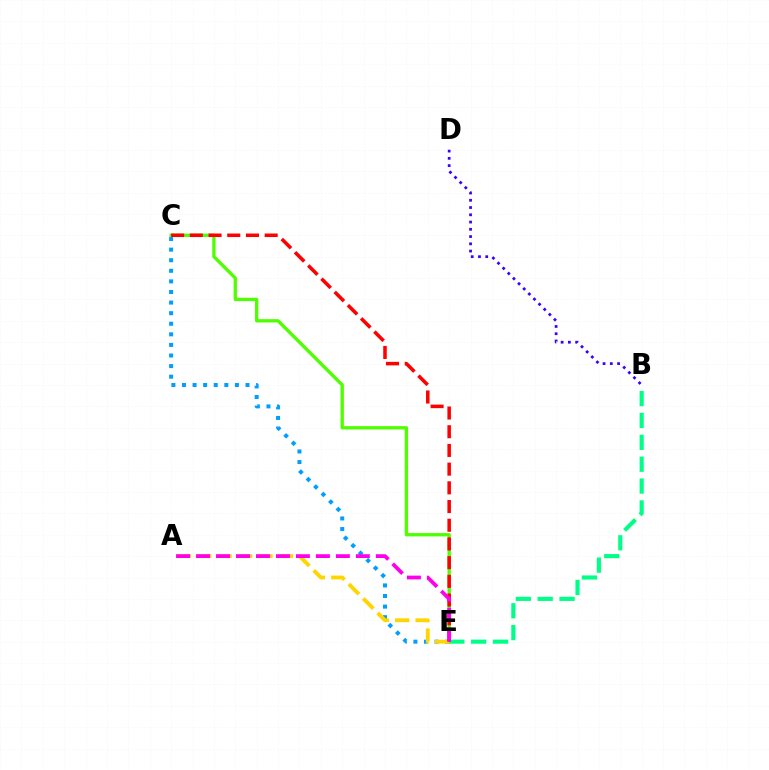{('B', 'E'): [{'color': '#00ff86', 'line_style': 'dashed', 'thickness': 2.97}], ('C', 'E'): [{'color': '#4fff00', 'line_style': 'solid', 'thickness': 2.39}, {'color': '#009eff', 'line_style': 'dotted', 'thickness': 2.88}, {'color': '#ff0000', 'line_style': 'dashed', 'thickness': 2.54}], ('B', 'D'): [{'color': '#3700ff', 'line_style': 'dotted', 'thickness': 1.97}], ('A', 'E'): [{'color': '#ffd500', 'line_style': 'dashed', 'thickness': 2.77}, {'color': '#ff00ed', 'line_style': 'dashed', 'thickness': 2.71}]}